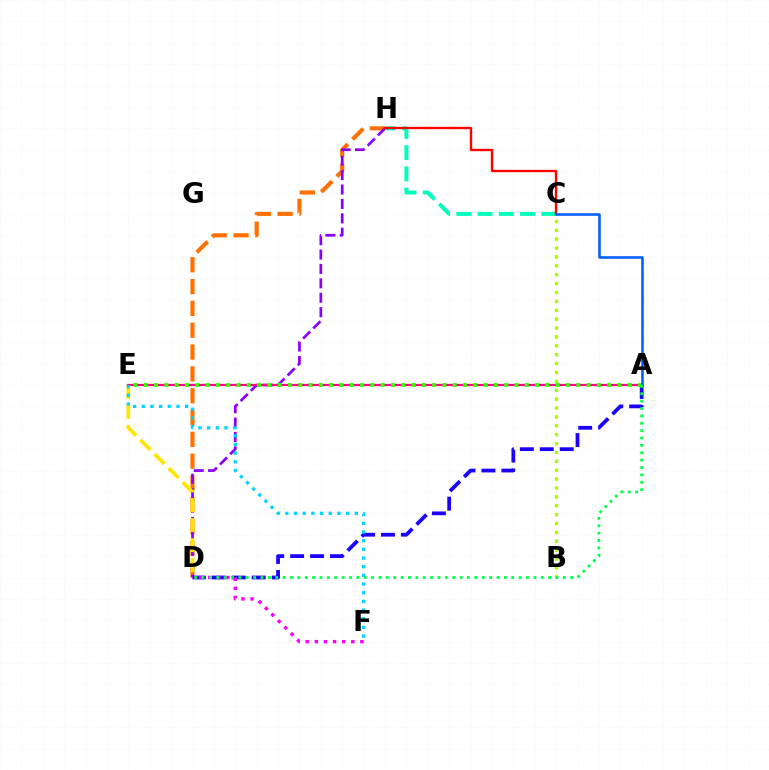{('D', 'H'): [{'color': '#ff7000', 'line_style': 'dashed', 'thickness': 2.96}, {'color': '#8a00ff', 'line_style': 'dashed', 'thickness': 1.96}], ('B', 'C'): [{'color': '#a2ff00', 'line_style': 'dotted', 'thickness': 2.41}], ('A', 'E'): [{'color': '#ff0088', 'line_style': 'solid', 'thickness': 1.63}, {'color': '#31ff00', 'line_style': 'dotted', 'thickness': 2.8}], ('A', 'D'): [{'color': '#1900ff', 'line_style': 'dashed', 'thickness': 2.71}, {'color': '#00ff45', 'line_style': 'dotted', 'thickness': 2.0}], ('D', 'E'): [{'color': '#ffe600', 'line_style': 'dashed', 'thickness': 2.71}], ('C', 'H'): [{'color': '#00ffbb', 'line_style': 'dashed', 'thickness': 2.88}, {'color': '#ff0000', 'line_style': 'solid', 'thickness': 1.7}], ('D', 'F'): [{'color': '#fa00f9', 'line_style': 'dotted', 'thickness': 2.48}], ('A', 'C'): [{'color': '#005dff', 'line_style': 'solid', 'thickness': 1.85}], ('E', 'F'): [{'color': '#00d3ff', 'line_style': 'dotted', 'thickness': 2.36}]}